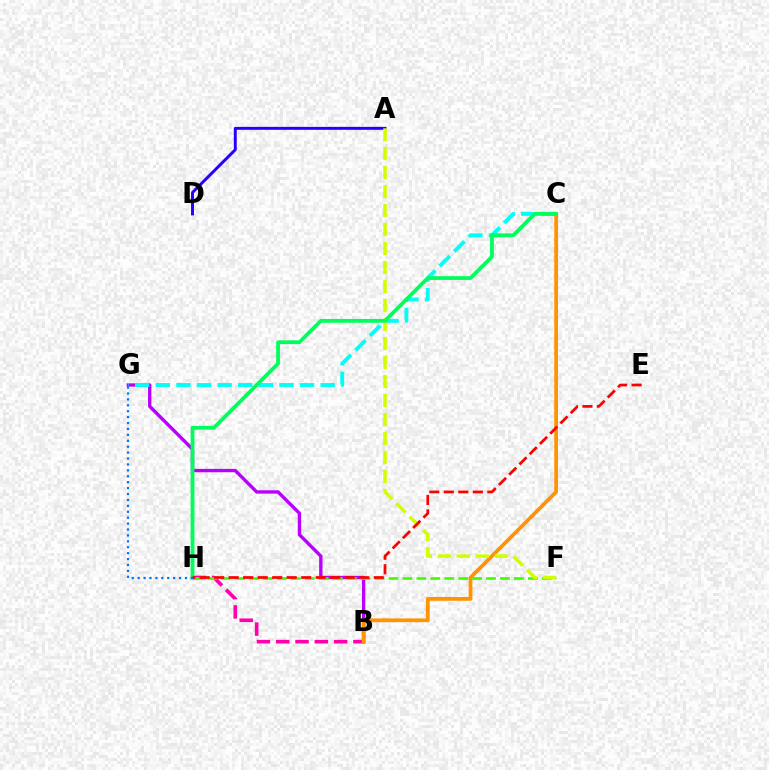{('B', 'G'): [{'color': '#b900ff', 'line_style': 'solid', 'thickness': 2.42}], ('C', 'G'): [{'color': '#00fff6', 'line_style': 'dashed', 'thickness': 2.8}], ('B', 'H'): [{'color': '#ff00ac', 'line_style': 'dashed', 'thickness': 2.62}], ('A', 'D'): [{'color': '#2500ff', 'line_style': 'solid', 'thickness': 2.12}], ('B', 'C'): [{'color': '#ff9400', 'line_style': 'solid', 'thickness': 2.69}], ('F', 'H'): [{'color': '#3dff00', 'line_style': 'dashed', 'thickness': 1.89}], ('A', 'F'): [{'color': '#d1ff00', 'line_style': 'dashed', 'thickness': 2.58}], ('C', 'H'): [{'color': '#00ff5c', 'line_style': 'solid', 'thickness': 2.73}], ('E', 'H'): [{'color': '#ff0000', 'line_style': 'dashed', 'thickness': 1.97}], ('G', 'H'): [{'color': '#0074ff', 'line_style': 'dotted', 'thickness': 1.61}]}